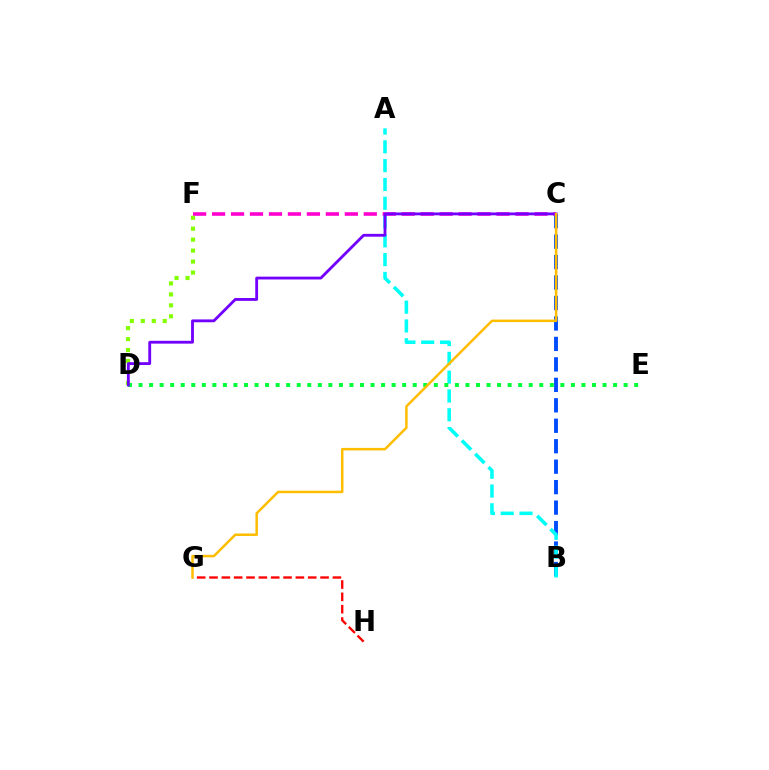{('B', 'C'): [{'color': '#004bff', 'line_style': 'dashed', 'thickness': 2.78}], ('A', 'B'): [{'color': '#00fff6', 'line_style': 'dashed', 'thickness': 2.55}], ('G', 'H'): [{'color': '#ff0000', 'line_style': 'dashed', 'thickness': 1.68}], ('D', 'F'): [{'color': '#84ff00', 'line_style': 'dotted', 'thickness': 2.98}], ('C', 'F'): [{'color': '#ff00cf', 'line_style': 'dashed', 'thickness': 2.58}], ('D', 'E'): [{'color': '#00ff39', 'line_style': 'dotted', 'thickness': 2.87}], ('C', 'D'): [{'color': '#7200ff', 'line_style': 'solid', 'thickness': 2.04}], ('C', 'G'): [{'color': '#ffbd00', 'line_style': 'solid', 'thickness': 1.8}]}